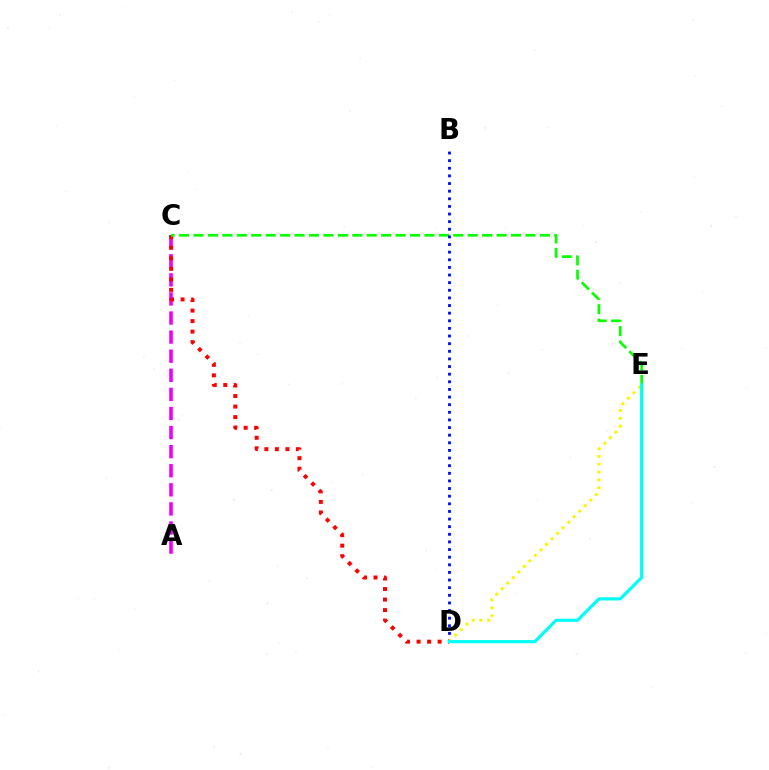{('A', 'C'): [{'color': '#ee00ff', 'line_style': 'dashed', 'thickness': 2.59}], ('C', 'D'): [{'color': '#ff0000', 'line_style': 'dotted', 'thickness': 2.86}], ('C', 'E'): [{'color': '#08ff00', 'line_style': 'dashed', 'thickness': 1.96}], ('B', 'D'): [{'color': '#0010ff', 'line_style': 'dotted', 'thickness': 2.07}], ('D', 'E'): [{'color': '#fcf500', 'line_style': 'dotted', 'thickness': 2.13}, {'color': '#00fff6', 'line_style': 'solid', 'thickness': 2.29}]}